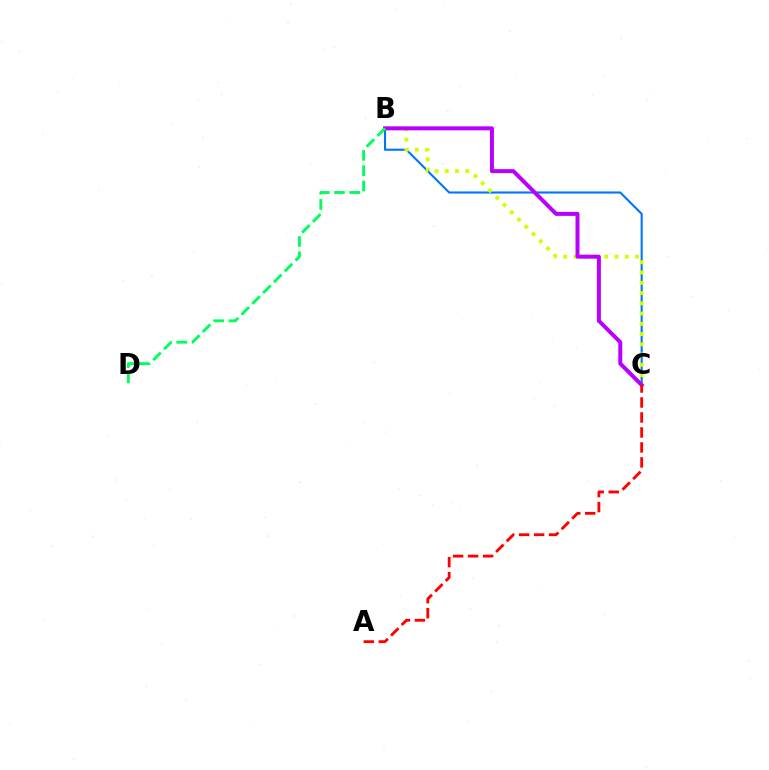{('B', 'C'): [{'color': '#0074ff', 'line_style': 'solid', 'thickness': 1.51}, {'color': '#d1ff00', 'line_style': 'dotted', 'thickness': 2.79}, {'color': '#b900ff', 'line_style': 'solid', 'thickness': 2.87}], ('B', 'D'): [{'color': '#00ff5c', 'line_style': 'dashed', 'thickness': 2.08}], ('A', 'C'): [{'color': '#ff0000', 'line_style': 'dashed', 'thickness': 2.03}]}